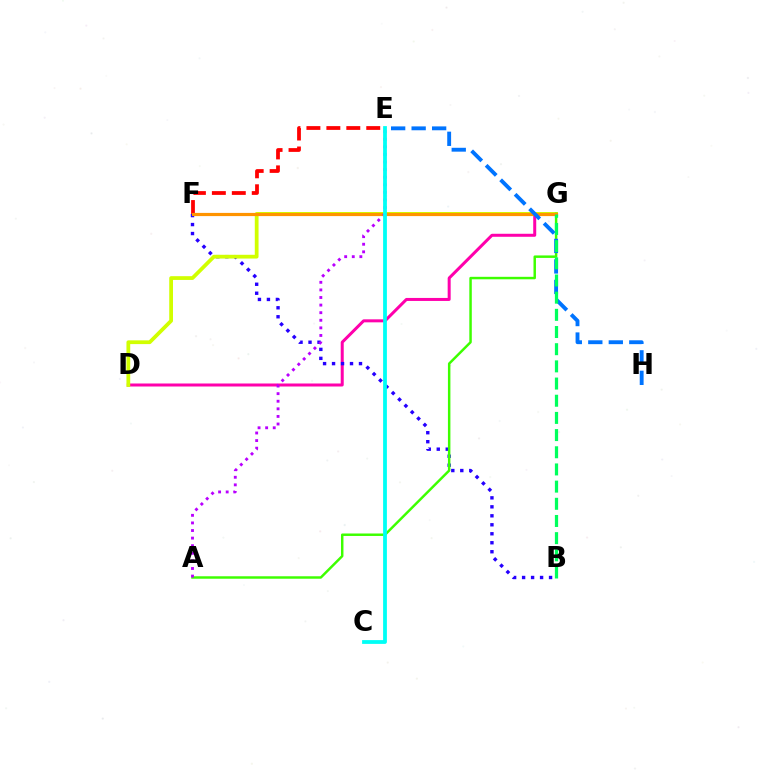{('D', 'G'): [{'color': '#ff00ac', 'line_style': 'solid', 'thickness': 2.17}, {'color': '#d1ff00', 'line_style': 'solid', 'thickness': 2.71}], ('B', 'F'): [{'color': '#2500ff', 'line_style': 'dotted', 'thickness': 2.44}], ('A', 'G'): [{'color': '#3dff00', 'line_style': 'solid', 'thickness': 1.78}], ('E', 'F'): [{'color': '#ff0000', 'line_style': 'dashed', 'thickness': 2.71}], ('F', 'G'): [{'color': '#ff9400', 'line_style': 'solid', 'thickness': 2.3}], ('E', 'H'): [{'color': '#0074ff', 'line_style': 'dashed', 'thickness': 2.78}], ('A', 'E'): [{'color': '#b900ff', 'line_style': 'dotted', 'thickness': 2.06}], ('B', 'G'): [{'color': '#00ff5c', 'line_style': 'dashed', 'thickness': 2.33}], ('C', 'E'): [{'color': '#00fff6', 'line_style': 'solid', 'thickness': 2.72}]}